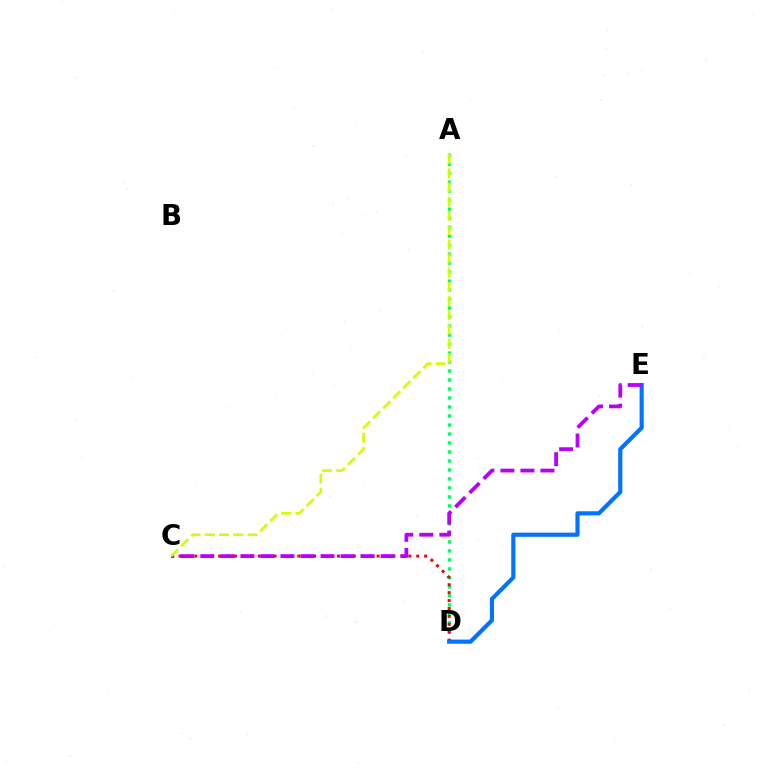{('A', 'D'): [{'color': '#00ff5c', 'line_style': 'dotted', 'thickness': 2.44}], ('C', 'D'): [{'color': '#ff0000', 'line_style': 'dotted', 'thickness': 2.15}], ('D', 'E'): [{'color': '#0074ff', 'line_style': 'solid', 'thickness': 2.99}], ('C', 'E'): [{'color': '#b900ff', 'line_style': 'dashed', 'thickness': 2.72}], ('A', 'C'): [{'color': '#d1ff00', 'line_style': 'dashed', 'thickness': 1.93}]}